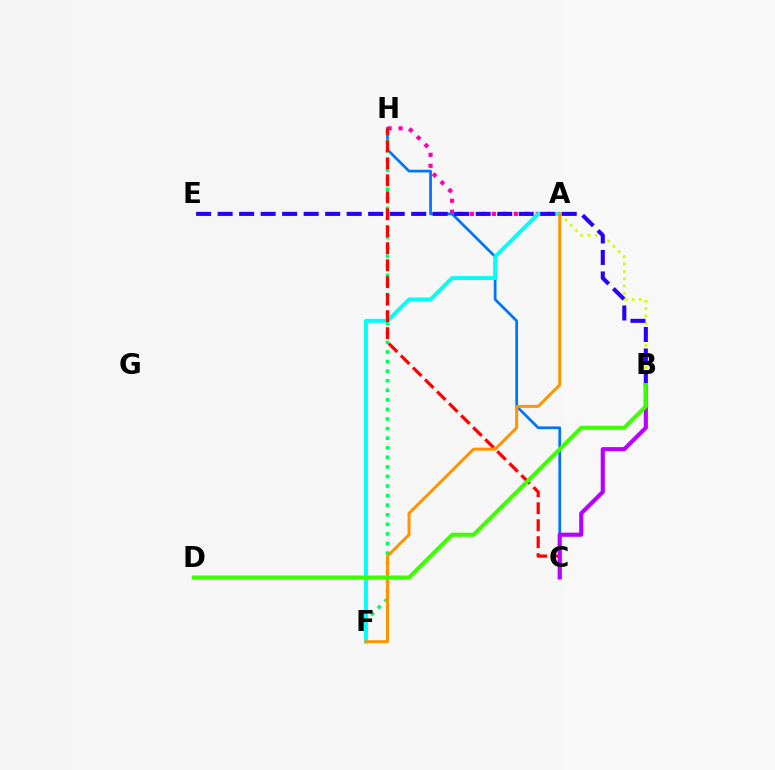{('A', 'H'): [{'color': '#ff00ac', 'line_style': 'dotted', 'thickness': 2.98}], ('C', 'H'): [{'color': '#0074ff', 'line_style': 'solid', 'thickness': 1.96}, {'color': '#ff0000', 'line_style': 'dashed', 'thickness': 2.31}], ('F', 'H'): [{'color': '#00ff5c', 'line_style': 'dotted', 'thickness': 2.6}], ('A', 'F'): [{'color': '#00fff6', 'line_style': 'solid', 'thickness': 2.82}, {'color': '#ff9400', 'line_style': 'solid', 'thickness': 2.15}], ('A', 'B'): [{'color': '#d1ff00', 'line_style': 'dotted', 'thickness': 2.0}], ('B', 'C'): [{'color': '#b900ff', 'line_style': 'solid', 'thickness': 2.98}], ('B', 'E'): [{'color': '#2500ff', 'line_style': 'dashed', 'thickness': 2.92}], ('B', 'D'): [{'color': '#3dff00', 'line_style': 'solid', 'thickness': 2.9}]}